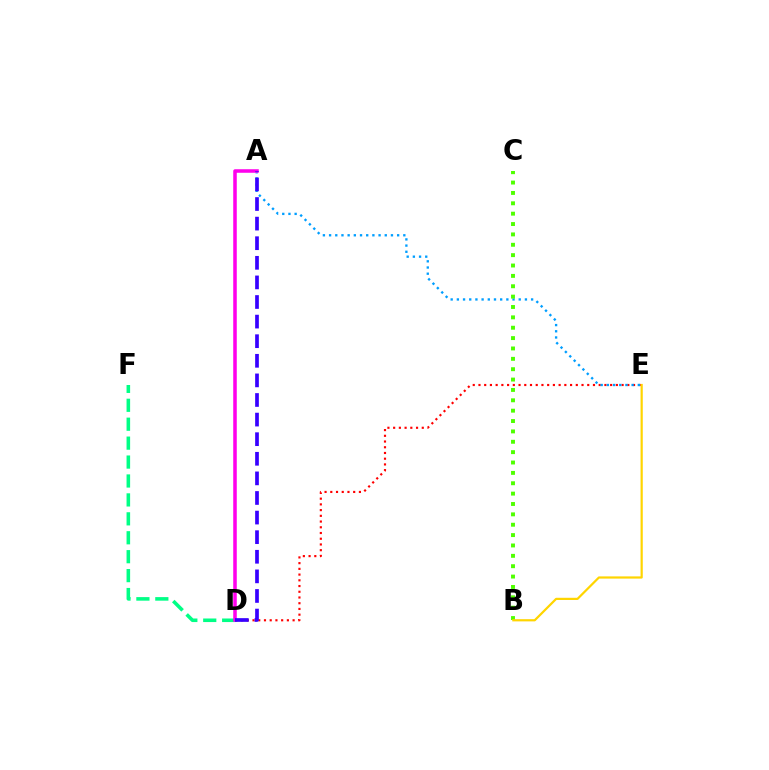{('D', 'E'): [{'color': '#ff0000', 'line_style': 'dotted', 'thickness': 1.56}], ('A', 'E'): [{'color': '#009eff', 'line_style': 'dotted', 'thickness': 1.68}], ('D', 'F'): [{'color': '#00ff86', 'line_style': 'dashed', 'thickness': 2.57}], ('A', 'D'): [{'color': '#ff00ed', 'line_style': 'solid', 'thickness': 2.55}, {'color': '#3700ff', 'line_style': 'dashed', 'thickness': 2.66}], ('B', 'C'): [{'color': '#4fff00', 'line_style': 'dotted', 'thickness': 2.82}], ('B', 'E'): [{'color': '#ffd500', 'line_style': 'solid', 'thickness': 1.59}]}